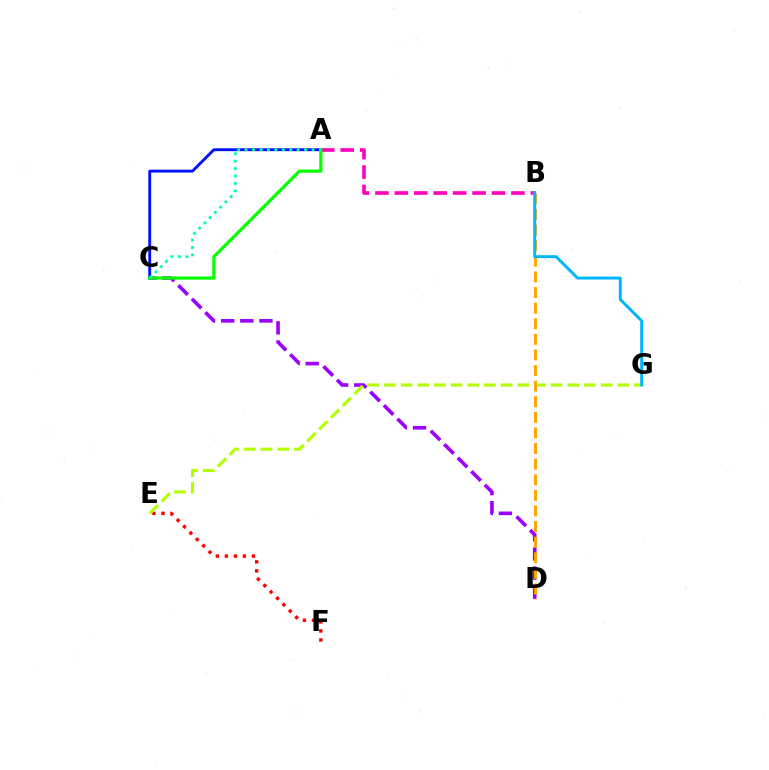{('A', 'C'): [{'color': '#0010ff', 'line_style': 'solid', 'thickness': 2.06}, {'color': '#08ff00', 'line_style': 'solid', 'thickness': 2.3}, {'color': '#00ff9d', 'line_style': 'dotted', 'thickness': 2.02}], ('C', 'D'): [{'color': '#9b00ff', 'line_style': 'dashed', 'thickness': 2.6}], ('E', 'F'): [{'color': '#ff0000', 'line_style': 'dotted', 'thickness': 2.45}], ('E', 'G'): [{'color': '#b3ff00', 'line_style': 'dashed', 'thickness': 2.26}], ('A', 'B'): [{'color': '#ff00bd', 'line_style': 'dashed', 'thickness': 2.64}], ('B', 'D'): [{'color': '#ffa500', 'line_style': 'dashed', 'thickness': 2.12}], ('B', 'G'): [{'color': '#00b5ff', 'line_style': 'solid', 'thickness': 2.11}]}